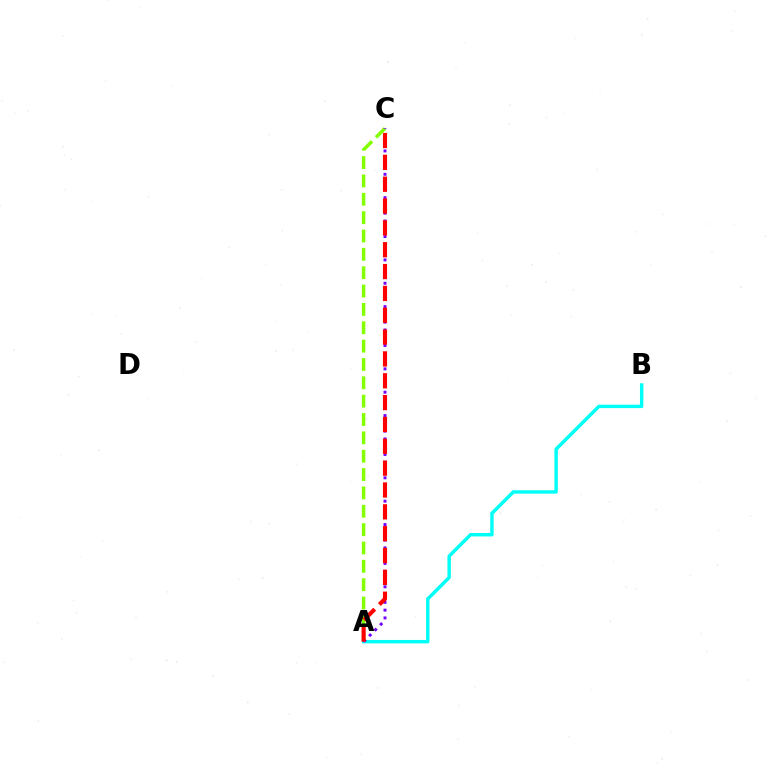{('A', 'C'): [{'color': '#84ff00', 'line_style': 'dashed', 'thickness': 2.49}, {'color': '#7200ff', 'line_style': 'dotted', 'thickness': 2.11}, {'color': '#ff0000', 'line_style': 'dashed', 'thickness': 2.97}], ('A', 'B'): [{'color': '#00fff6', 'line_style': 'solid', 'thickness': 2.46}]}